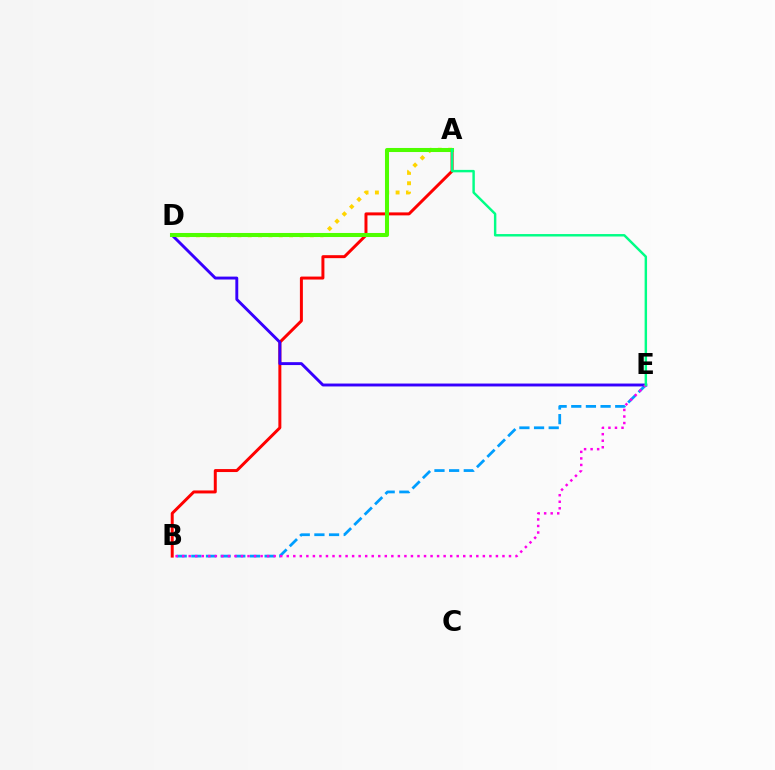{('B', 'E'): [{'color': '#009eff', 'line_style': 'dashed', 'thickness': 1.99}, {'color': '#ff00ed', 'line_style': 'dotted', 'thickness': 1.78}], ('A', 'D'): [{'color': '#ffd500', 'line_style': 'dotted', 'thickness': 2.81}, {'color': '#4fff00', 'line_style': 'solid', 'thickness': 2.92}], ('A', 'B'): [{'color': '#ff0000', 'line_style': 'solid', 'thickness': 2.14}], ('D', 'E'): [{'color': '#3700ff', 'line_style': 'solid', 'thickness': 2.09}], ('A', 'E'): [{'color': '#00ff86', 'line_style': 'solid', 'thickness': 1.76}]}